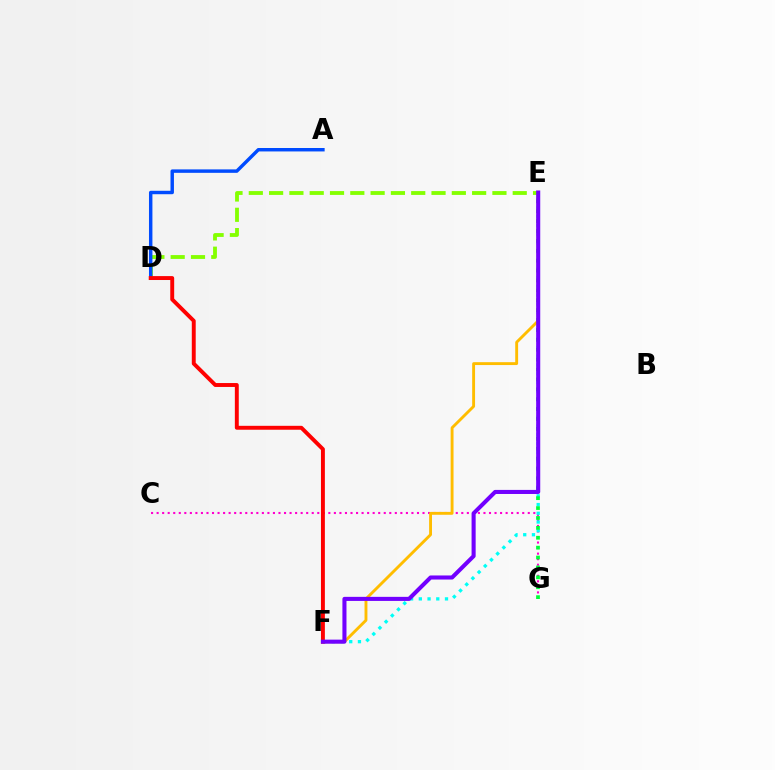{('C', 'G'): [{'color': '#ff00cf', 'line_style': 'dotted', 'thickness': 1.51}], ('D', 'E'): [{'color': '#84ff00', 'line_style': 'dashed', 'thickness': 2.76}], ('A', 'D'): [{'color': '#004bff', 'line_style': 'solid', 'thickness': 2.48}], ('E', 'F'): [{'color': '#00fff6', 'line_style': 'dotted', 'thickness': 2.37}, {'color': '#ffbd00', 'line_style': 'solid', 'thickness': 2.07}, {'color': '#7200ff', 'line_style': 'solid', 'thickness': 2.93}], ('E', 'G'): [{'color': '#00ff39', 'line_style': 'dotted', 'thickness': 2.69}], ('D', 'F'): [{'color': '#ff0000', 'line_style': 'solid', 'thickness': 2.82}]}